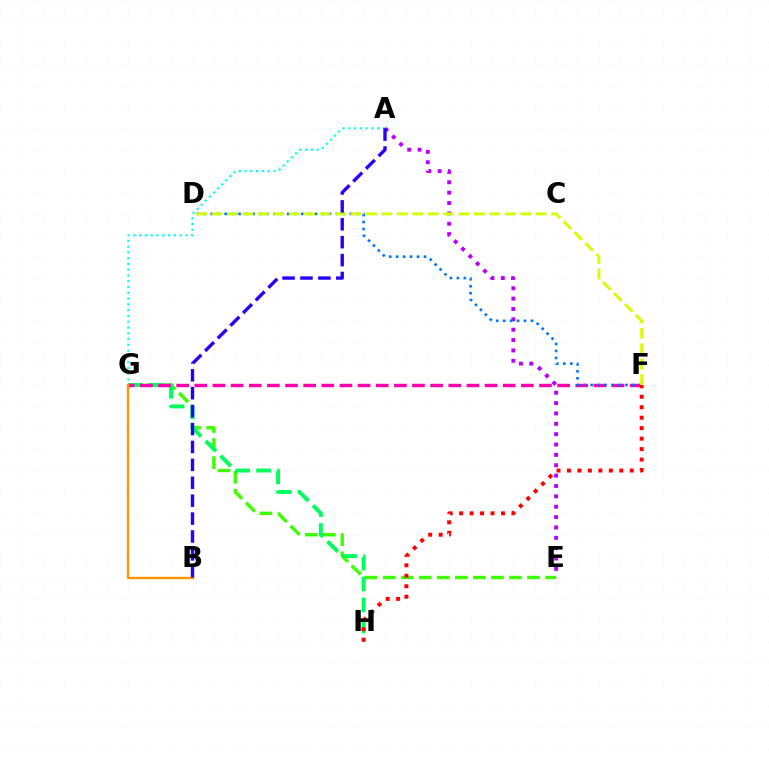{('E', 'G'): [{'color': '#3dff00', 'line_style': 'dashed', 'thickness': 2.45}], ('G', 'H'): [{'color': '#00ff5c', 'line_style': 'dashed', 'thickness': 2.84}], ('A', 'E'): [{'color': '#b900ff', 'line_style': 'dotted', 'thickness': 2.82}], ('F', 'G'): [{'color': '#ff00ac', 'line_style': 'dashed', 'thickness': 2.46}], ('D', 'F'): [{'color': '#0074ff', 'line_style': 'dotted', 'thickness': 1.89}, {'color': '#d1ff00', 'line_style': 'dashed', 'thickness': 2.1}], ('A', 'G'): [{'color': '#00fff6', 'line_style': 'dotted', 'thickness': 1.57}], ('F', 'H'): [{'color': '#ff0000', 'line_style': 'dotted', 'thickness': 2.84}], ('B', 'G'): [{'color': '#ff9400', 'line_style': 'solid', 'thickness': 1.69}], ('A', 'B'): [{'color': '#2500ff', 'line_style': 'dashed', 'thickness': 2.43}]}